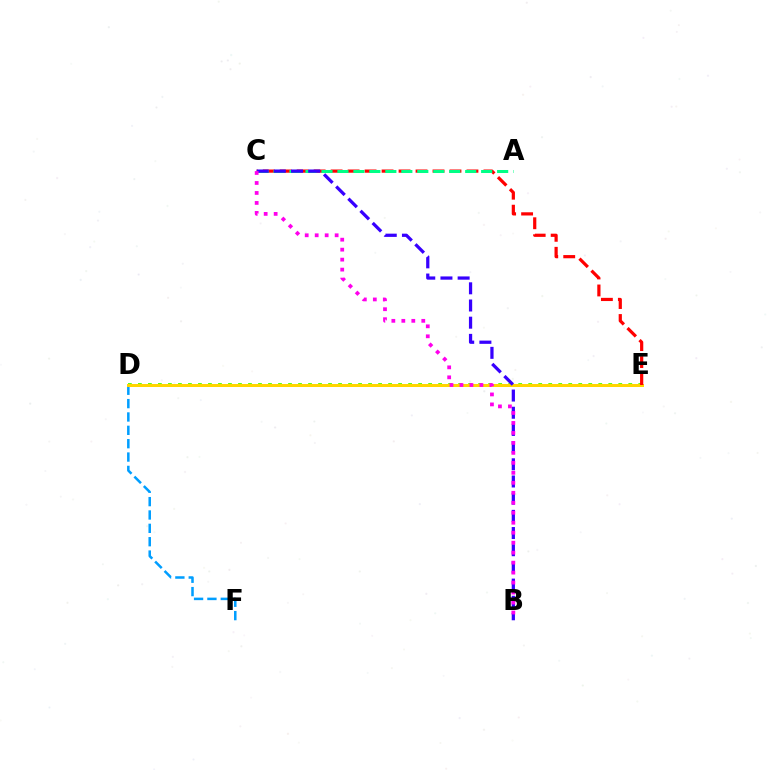{('D', 'F'): [{'color': '#009eff', 'line_style': 'dashed', 'thickness': 1.81}], ('D', 'E'): [{'color': '#4fff00', 'line_style': 'dotted', 'thickness': 2.72}, {'color': '#ffd500', 'line_style': 'solid', 'thickness': 2.15}], ('C', 'E'): [{'color': '#ff0000', 'line_style': 'dashed', 'thickness': 2.31}], ('A', 'C'): [{'color': '#00ff86', 'line_style': 'dashed', 'thickness': 2.17}], ('B', 'C'): [{'color': '#3700ff', 'line_style': 'dashed', 'thickness': 2.33}, {'color': '#ff00ed', 'line_style': 'dotted', 'thickness': 2.71}]}